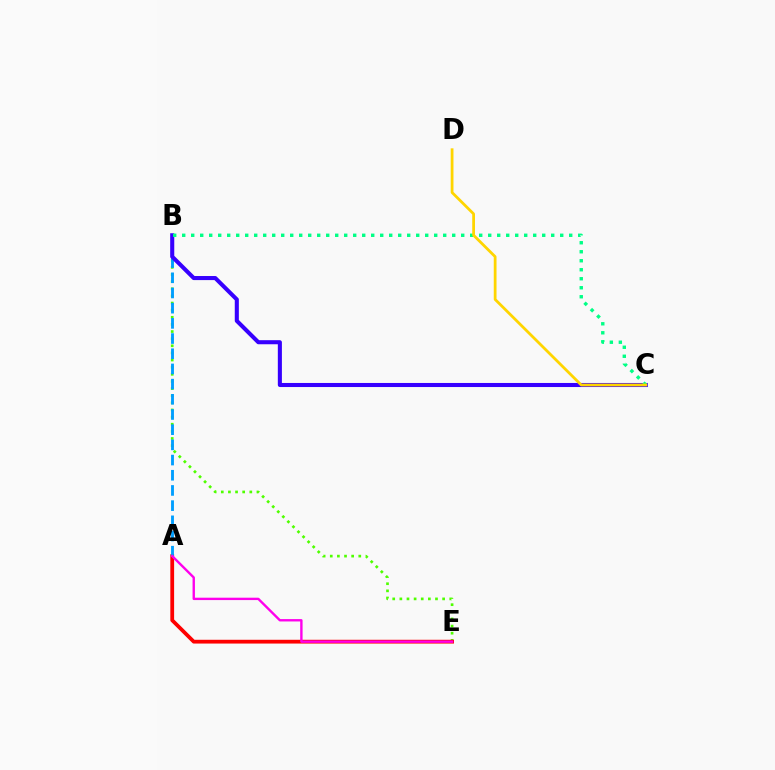{('B', 'E'): [{'color': '#4fff00', 'line_style': 'dotted', 'thickness': 1.94}], ('A', 'E'): [{'color': '#ff0000', 'line_style': 'solid', 'thickness': 2.72}, {'color': '#ff00ed', 'line_style': 'solid', 'thickness': 1.71}], ('A', 'B'): [{'color': '#009eff', 'line_style': 'dashed', 'thickness': 2.06}], ('B', 'C'): [{'color': '#3700ff', 'line_style': 'solid', 'thickness': 2.93}, {'color': '#00ff86', 'line_style': 'dotted', 'thickness': 2.45}], ('C', 'D'): [{'color': '#ffd500', 'line_style': 'solid', 'thickness': 2.0}]}